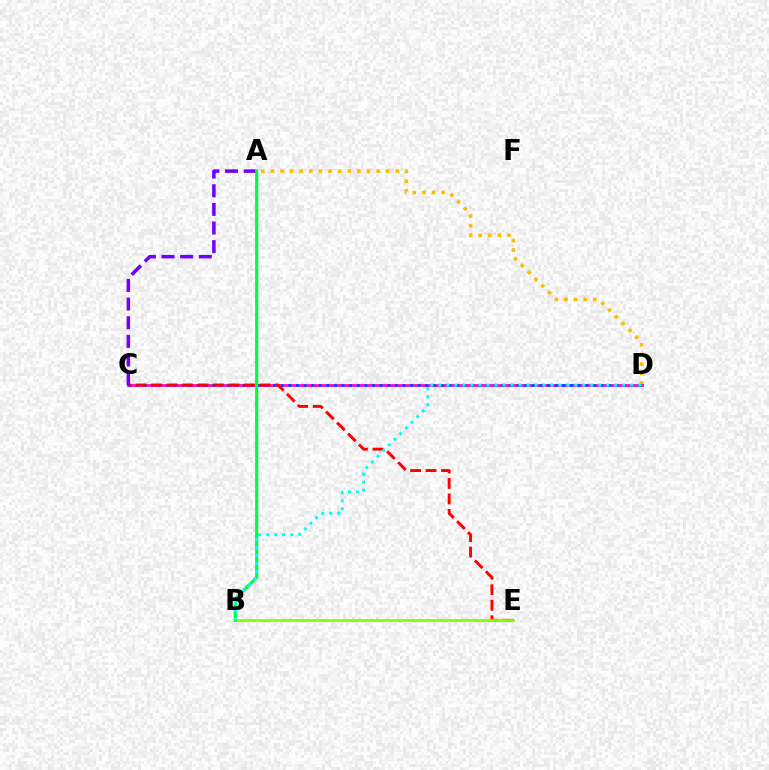{('A', 'D'): [{'color': '#ffbd00', 'line_style': 'dotted', 'thickness': 2.61}], ('C', 'D'): [{'color': '#ff00cf', 'line_style': 'solid', 'thickness': 1.97}, {'color': '#004bff', 'line_style': 'dotted', 'thickness': 2.07}], ('C', 'E'): [{'color': '#ff0000', 'line_style': 'dashed', 'thickness': 2.11}], ('A', 'C'): [{'color': '#7200ff', 'line_style': 'dashed', 'thickness': 2.53}], ('B', 'E'): [{'color': '#84ff00', 'line_style': 'solid', 'thickness': 1.96}], ('A', 'B'): [{'color': '#00ff39', 'line_style': 'solid', 'thickness': 2.27}], ('B', 'D'): [{'color': '#00fff6', 'line_style': 'dotted', 'thickness': 2.17}]}